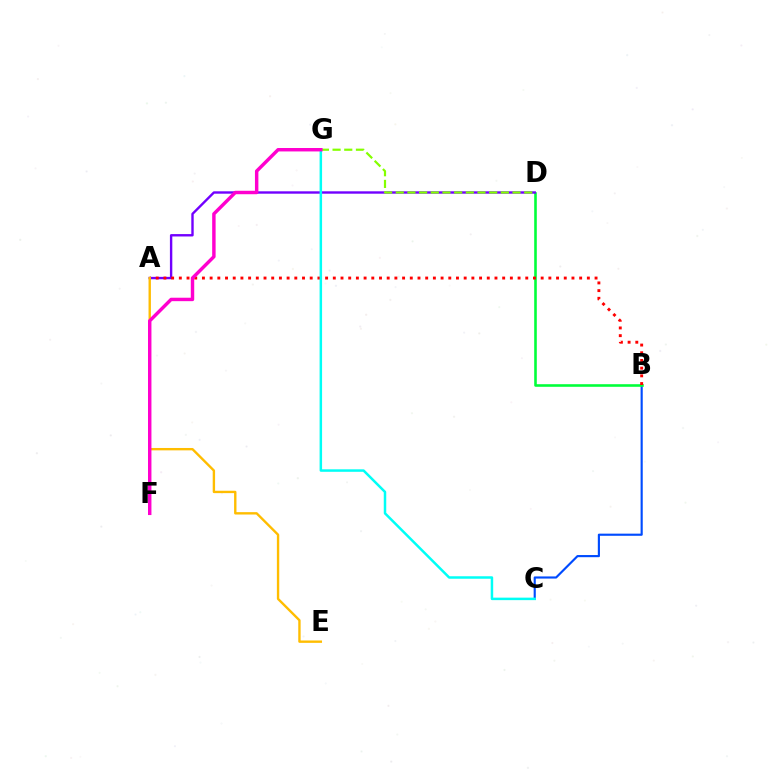{('B', 'C'): [{'color': '#004bff', 'line_style': 'solid', 'thickness': 1.55}], ('B', 'D'): [{'color': '#00ff39', 'line_style': 'solid', 'thickness': 1.87}], ('A', 'D'): [{'color': '#7200ff', 'line_style': 'solid', 'thickness': 1.72}], ('D', 'G'): [{'color': '#84ff00', 'line_style': 'dashed', 'thickness': 1.59}], ('A', 'B'): [{'color': '#ff0000', 'line_style': 'dotted', 'thickness': 2.09}], ('C', 'G'): [{'color': '#00fff6', 'line_style': 'solid', 'thickness': 1.8}], ('A', 'E'): [{'color': '#ffbd00', 'line_style': 'solid', 'thickness': 1.71}], ('F', 'G'): [{'color': '#ff00cf', 'line_style': 'solid', 'thickness': 2.47}]}